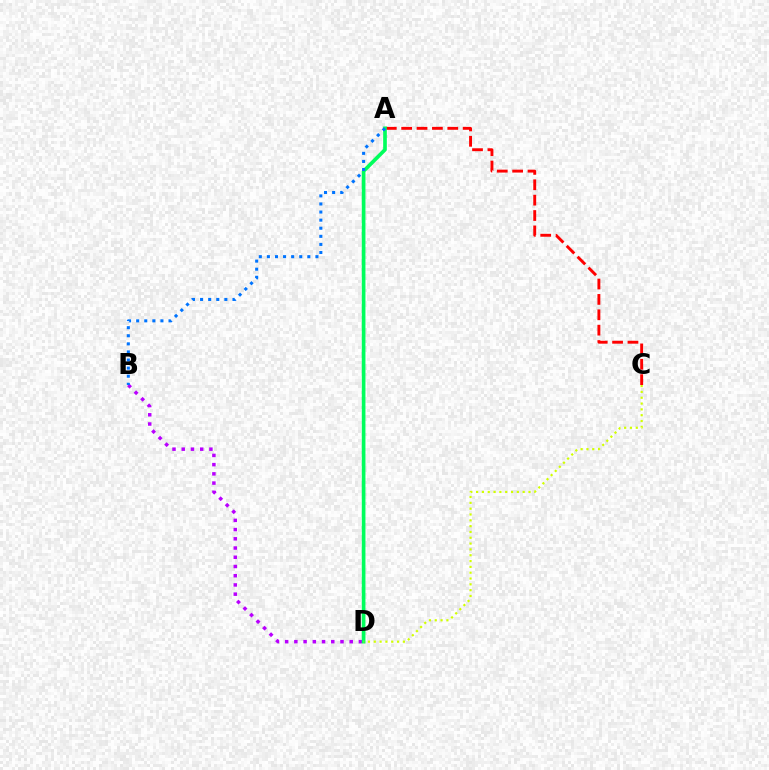{('B', 'D'): [{'color': '#b900ff', 'line_style': 'dotted', 'thickness': 2.51}], ('A', 'C'): [{'color': '#ff0000', 'line_style': 'dashed', 'thickness': 2.09}], ('A', 'D'): [{'color': '#00ff5c', 'line_style': 'solid', 'thickness': 2.64}], ('A', 'B'): [{'color': '#0074ff', 'line_style': 'dotted', 'thickness': 2.2}], ('C', 'D'): [{'color': '#d1ff00', 'line_style': 'dotted', 'thickness': 1.58}]}